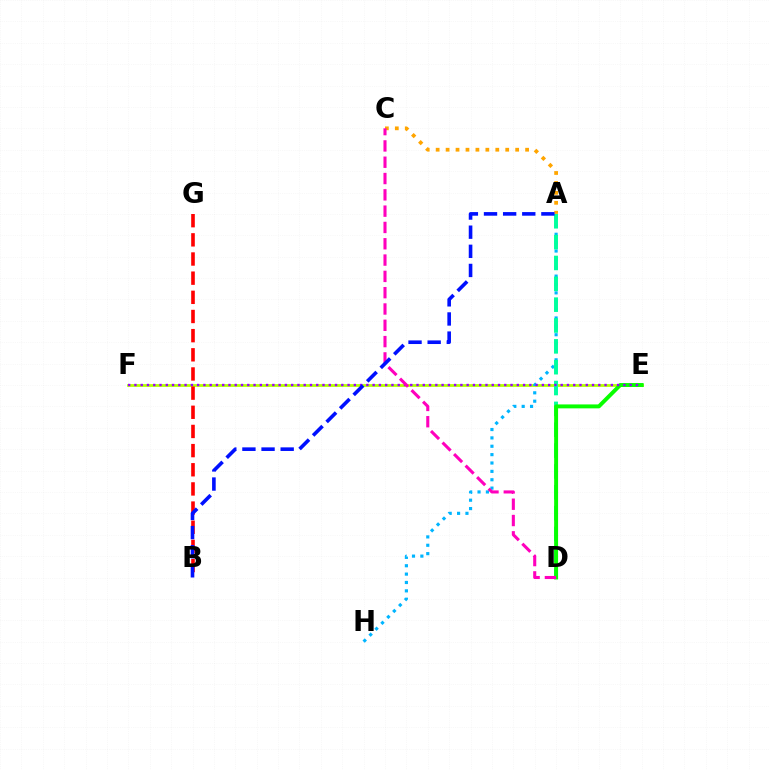{('E', 'F'): [{'color': '#b3ff00', 'line_style': 'solid', 'thickness': 2.0}, {'color': '#9b00ff', 'line_style': 'dotted', 'thickness': 1.7}], ('A', 'H'): [{'color': '#00b5ff', 'line_style': 'dotted', 'thickness': 2.27}], ('A', 'D'): [{'color': '#00ff9d', 'line_style': 'dashed', 'thickness': 2.83}], ('D', 'E'): [{'color': '#08ff00', 'line_style': 'solid', 'thickness': 2.83}], ('A', 'C'): [{'color': '#ffa500', 'line_style': 'dotted', 'thickness': 2.7}], ('B', 'G'): [{'color': '#ff0000', 'line_style': 'dashed', 'thickness': 2.6}], ('C', 'D'): [{'color': '#ff00bd', 'line_style': 'dashed', 'thickness': 2.22}], ('A', 'B'): [{'color': '#0010ff', 'line_style': 'dashed', 'thickness': 2.6}]}